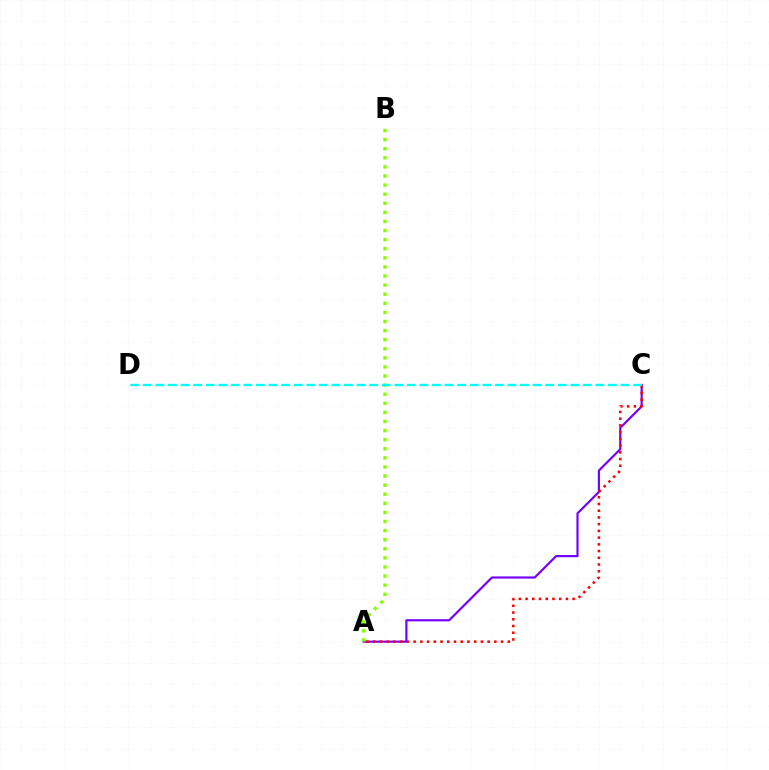{('A', 'C'): [{'color': '#7200ff', 'line_style': 'solid', 'thickness': 1.56}, {'color': '#ff0000', 'line_style': 'dotted', 'thickness': 1.83}], ('A', 'B'): [{'color': '#84ff00', 'line_style': 'dotted', 'thickness': 2.47}], ('C', 'D'): [{'color': '#00fff6', 'line_style': 'dashed', 'thickness': 1.71}]}